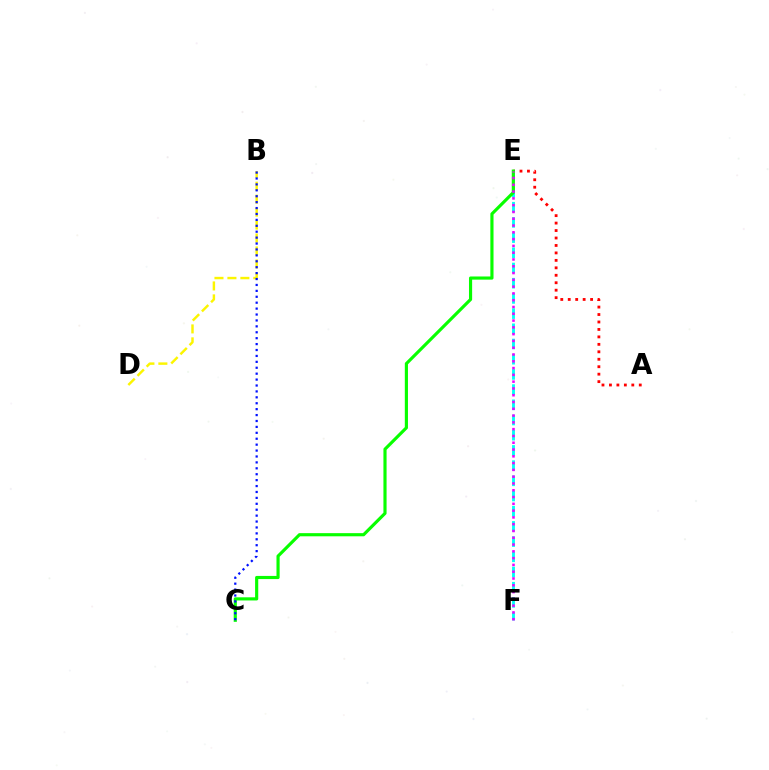{('B', 'D'): [{'color': '#fcf500', 'line_style': 'dashed', 'thickness': 1.76}], ('A', 'E'): [{'color': '#ff0000', 'line_style': 'dotted', 'thickness': 2.03}], ('E', 'F'): [{'color': '#00fff6', 'line_style': 'dashed', 'thickness': 2.06}, {'color': '#ee00ff', 'line_style': 'dotted', 'thickness': 1.84}], ('C', 'E'): [{'color': '#08ff00', 'line_style': 'solid', 'thickness': 2.27}], ('B', 'C'): [{'color': '#0010ff', 'line_style': 'dotted', 'thickness': 1.61}]}